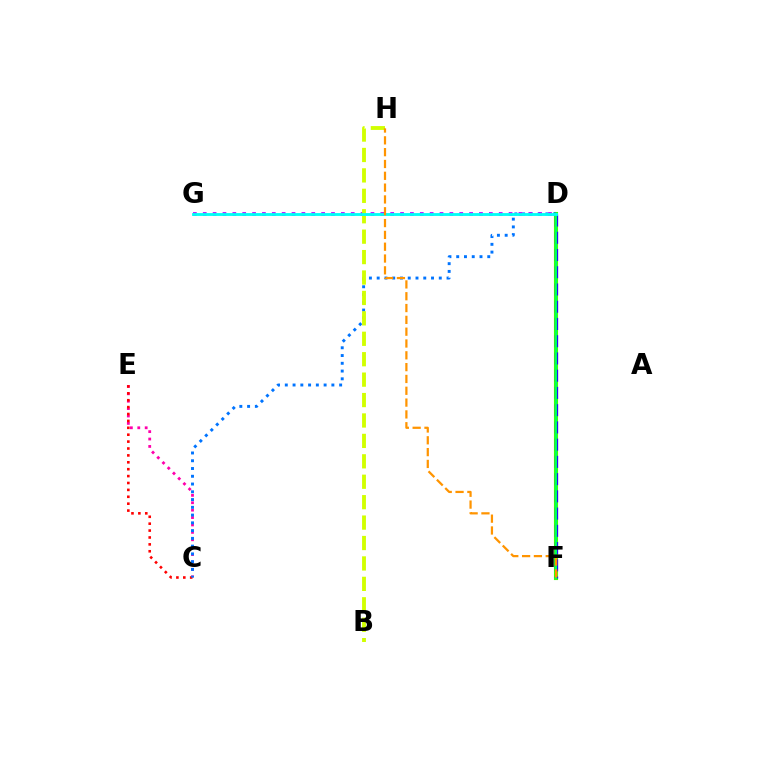{('D', 'F'): [{'color': '#3dff00', 'line_style': 'solid', 'thickness': 2.96}, {'color': '#2500ff', 'line_style': 'dashed', 'thickness': 2.34}, {'color': '#00ff5c', 'line_style': 'solid', 'thickness': 1.52}], ('C', 'E'): [{'color': '#ff00ac', 'line_style': 'dotted', 'thickness': 2.01}, {'color': '#ff0000', 'line_style': 'dotted', 'thickness': 1.87}], ('C', 'D'): [{'color': '#0074ff', 'line_style': 'dotted', 'thickness': 2.11}], ('D', 'G'): [{'color': '#b900ff', 'line_style': 'dotted', 'thickness': 2.68}, {'color': '#00fff6', 'line_style': 'solid', 'thickness': 2.04}], ('B', 'H'): [{'color': '#d1ff00', 'line_style': 'dashed', 'thickness': 2.77}], ('F', 'H'): [{'color': '#ff9400', 'line_style': 'dashed', 'thickness': 1.61}]}